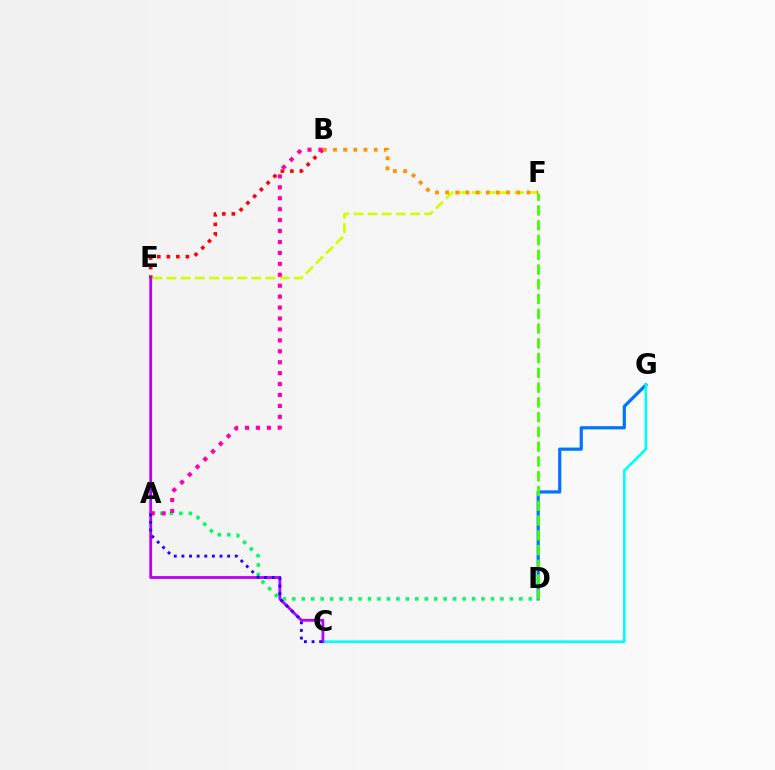{('E', 'F'): [{'color': '#d1ff00', 'line_style': 'dashed', 'thickness': 1.92}], ('D', 'G'): [{'color': '#0074ff', 'line_style': 'solid', 'thickness': 2.29}], ('A', 'D'): [{'color': '#00ff5c', 'line_style': 'dotted', 'thickness': 2.57}], ('C', 'G'): [{'color': '#00fff6', 'line_style': 'solid', 'thickness': 1.88}], ('B', 'E'): [{'color': '#ff0000', 'line_style': 'dotted', 'thickness': 2.59}], ('C', 'E'): [{'color': '#b900ff', 'line_style': 'solid', 'thickness': 2.03}], ('B', 'F'): [{'color': '#ff9400', 'line_style': 'dotted', 'thickness': 2.76}], ('A', 'B'): [{'color': '#ff00ac', 'line_style': 'dotted', 'thickness': 2.97}], ('D', 'F'): [{'color': '#3dff00', 'line_style': 'dashed', 'thickness': 2.01}], ('A', 'C'): [{'color': '#2500ff', 'line_style': 'dotted', 'thickness': 2.07}]}